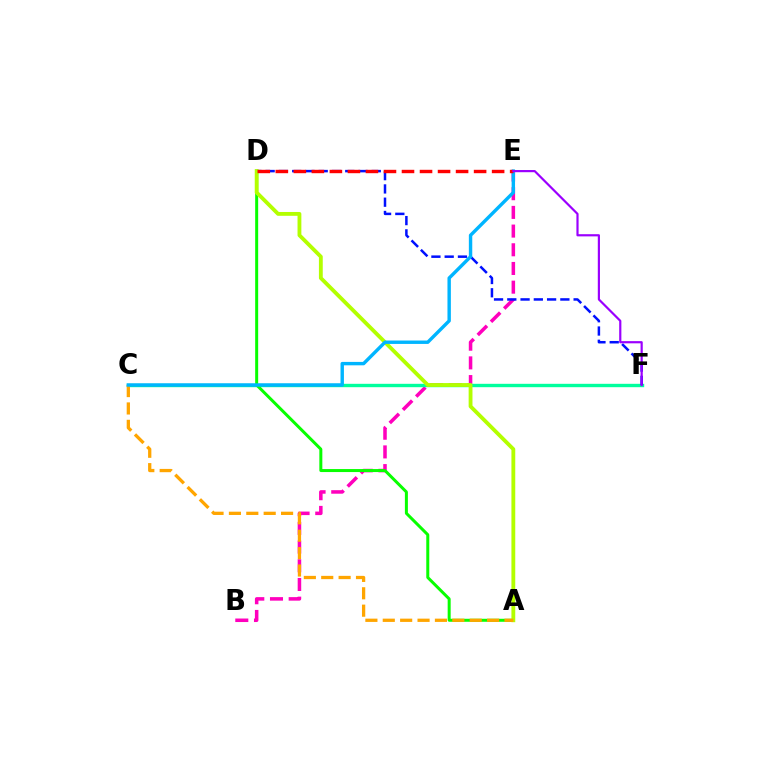{('B', 'E'): [{'color': '#ff00bd', 'line_style': 'dashed', 'thickness': 2.54}], ('C', 'F'): [{'color': '#00ff9d', 'line_style': 'solid', 'thickness': 2.44}], ('A', 'D'): [{'color': '#08ff00', 'line_style': 'solid', 'thickness': 2.16}, {'color': '#b3ff00', 'line_style': 'solid', 'thickness': 2.76}], ('D', 'F'): [{'color': '#0010ff', 'line_style': 'dashed', 'thickness': 1.8}], ('A', 'C'): [{'color': '#ffa500', 'line_style': 'dashed', 'thickness': 2.36}], ('C', 'E'): [{'color': '#00b5ff', 'line_style': 'solid', 'thickness': 2.45}], ('D', 'E'): [{'color': '#ff0000', 'line_style': 'dashed', 'thickness': 2.45}], ('E', 'F'): [{'color': '#9b00ff', 'line_style': 'solid', 'thickness': 1.57}]}